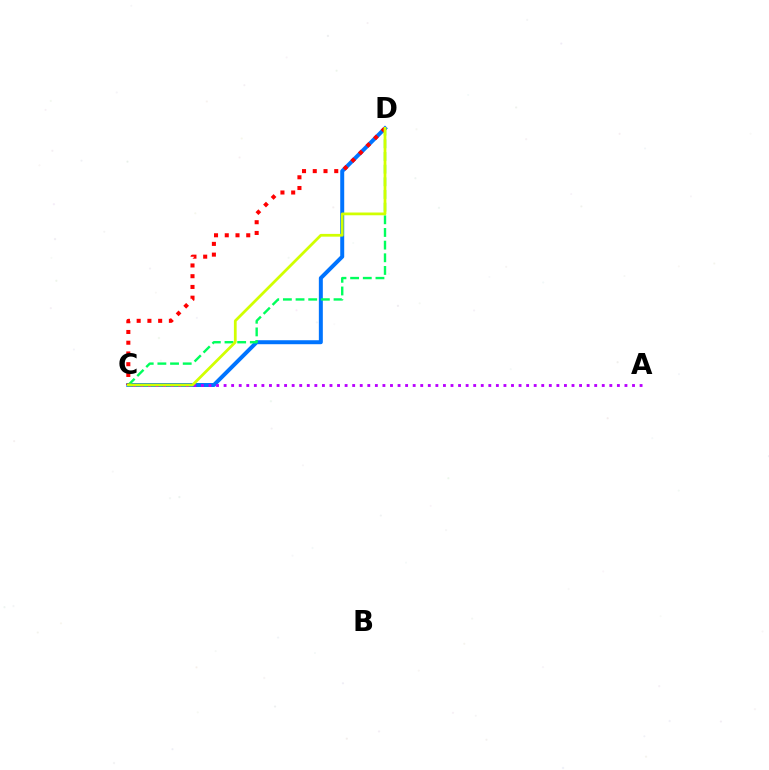{('C', 'D'): [{'color': '#0074ff', 'line_style': 'solid', 'thickness': 2.86}, {'color': '#00ff5c', 'line_style': 'dashed', 'thickness': 1.72}, {'color': '#ff0000', 'line_style': 'dotted', 'thickness': 2.92}, {'color': '#d1ff00', 'line_style': 'solid', 'thickness': 1.98}], ('A', 'C'): [{'color': '#b900ff', 'line_style': 'dotted', 'thickness': 2.05}]}